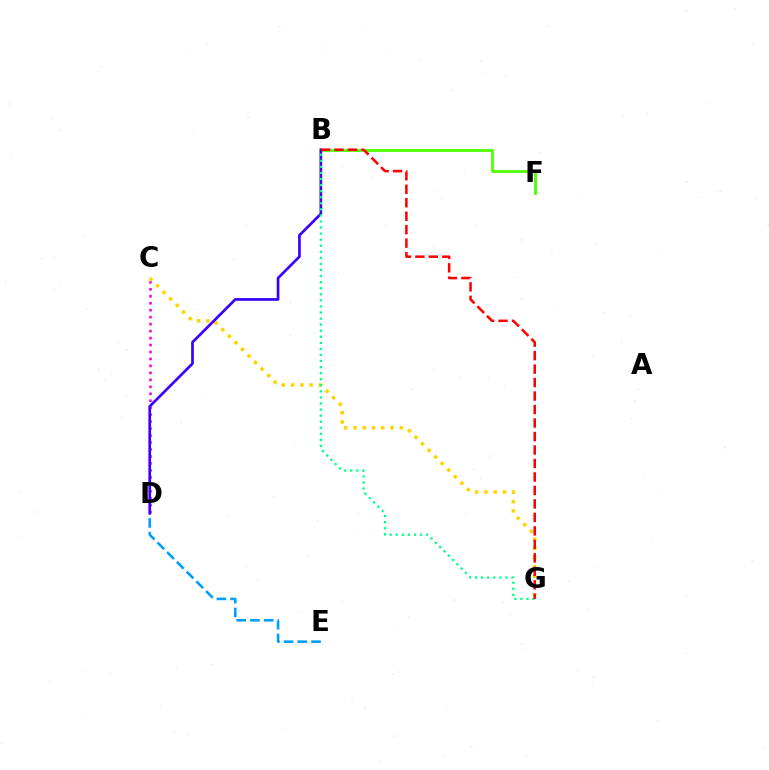{('C', 'D'): [{'color': '#ff00ed', 'line_style': 'dotted', 'thickness': 1.89}], ('D', 'E'): [{'color': '#009eff', 'line_style': 'dashed', 'thickness': 1.87}], ('B', 'F'): [{'color': '#4fff00', 'line_style': 'solid', 'thickness': 2.02}], ('C', 'G'): [{'color': '#ffd500', 'line_style': 'dotted', 'thickness': 2.52}], ('B', 'D'): [{'color': '#3700ff', 'line_style': 'solid', 'thickness': 1.93}], ('B', 'G'): [{'color': '#00ff86', 'line_style': 'dotted', 'thickness': 1.65}, {'color': '#ff0000', 'line_style': 'dashed', 'thickness': 1.83}]}